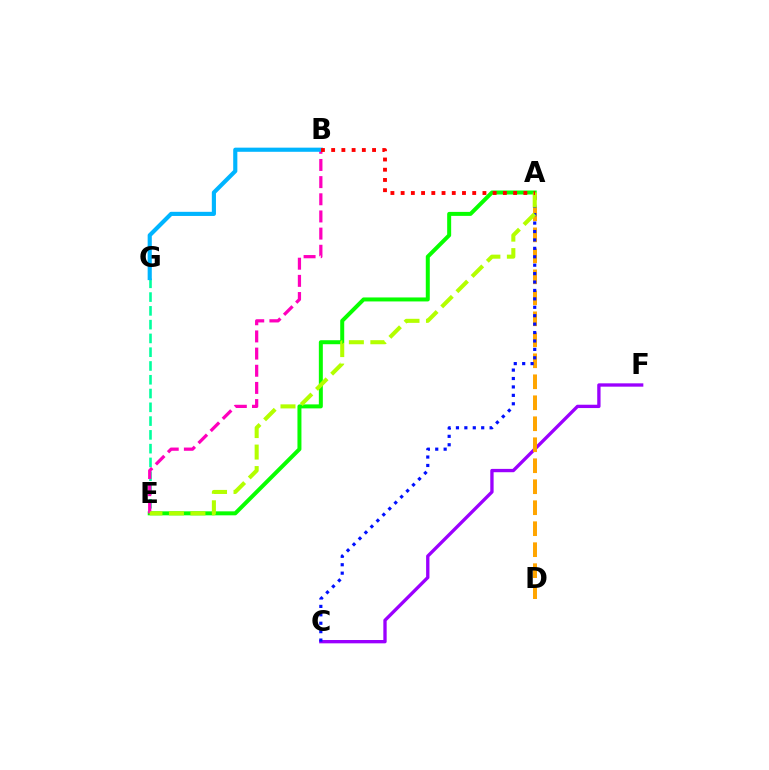{('C', 'F'): [{'color': '#9b00ff', 'line_style': 'solid', 'thickness': 2.4}], ('A', 'E'): [{'color': '#08ff00', 'line_style': 'solid', 'thickness': 2.87}, {'color': '#b3ff00', 'line_style': 'dashed', 'thickness': 2.92}], ('A', 'D'): [{'color': '#ffa500', 'line_style': 'dashed', 'thickness': 2.85}], ('A', 'C'): [{'color': '#0010ff', 'line_style': 'dotted', 'thickness': 2.29}], ('E', 'G'): [{'color': '#00ff9d', 'line_style': 'dashed', 'thickness': 1.87}], ('B', 'E'): [{'color': '#ff00bd', 'line_style': 'dashed', 'thickness': 2.33}], ('B', 'G'): [{'color': '#00b5ff', 'line_style': 'solid', 'thickness': 2.98}], ('A', 'B'): [{'color': '#ff0000', 'line_style': 'dotted', 'thickness': 2.78}]}